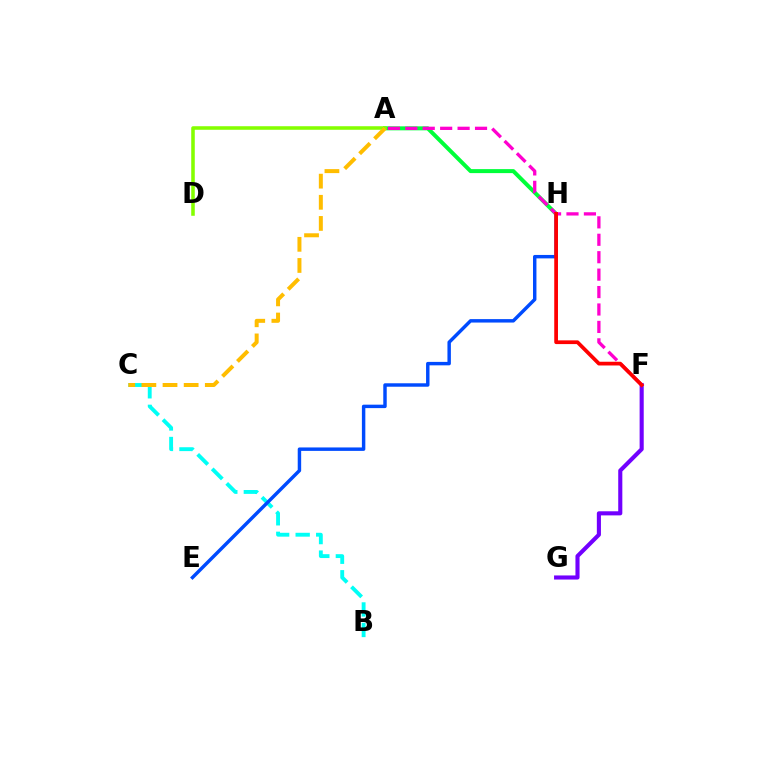{('B', 'C'): [{'color': '#00fff6', 'line_style': 'dashed', 'thickness': 2.79}], ('A', 'H'): [{'color': '#00ff39', 'line_style': 'solid', 'thickness': 2.87}], ('F', 'G'): [{'color': '#7200ff', 'line_style': 'solid', 'thickness': 2.95}], ('E', 'H'): [{'color': '#004bff', 'line_style': 'solid', 'thickness': 2.48}], ('A', 'D'): [{'color': '#84ff00', 'line_style': 'solid', 'thickness': 2.56}], ('A', 'F'): [{'color': '#ff00cf', 'line_style': 'dashed', 'thickness': 2.37}], ('F', 'H'): [{'color': '#ff0000', 'line_style': 'solid', 'thickness': 2.69}], ('A', 'C'): [{'color': '#ffbd00', 'line_style': 'dashed', 'thickness': 2.87}]}